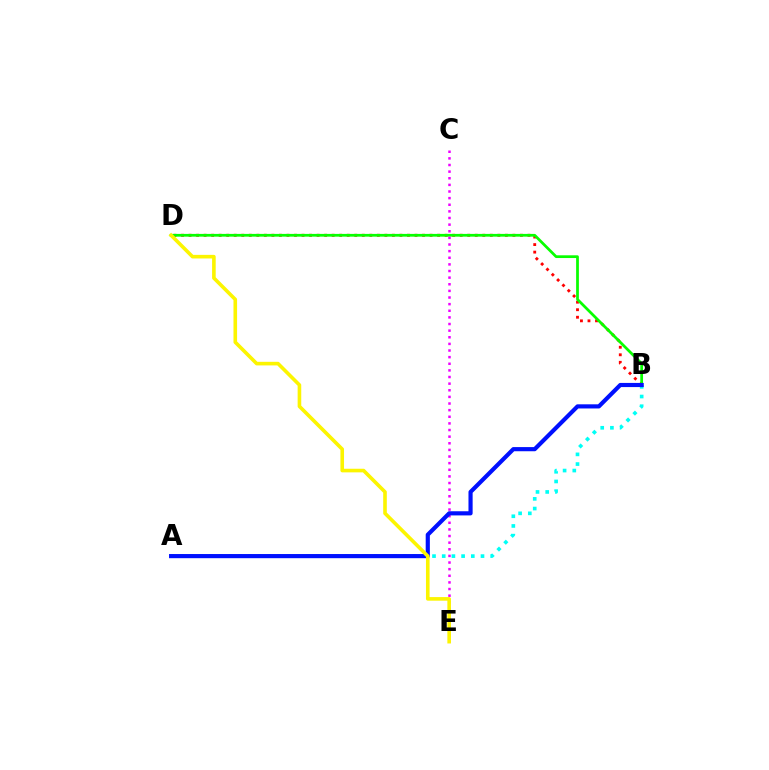{('B', 'D'): [{'color': '#ff0000', 'line_style': 'dotted', 'thickness': 2.05}, {'color': '#08ff00', 'line_style': 'solid', 'thickness': 1.98}], ('C', 'E'): [{'color': '#ee00ff', 'line_style': 'dotted', 'thickness': 1.8}], ('A', 'B'): [{'color': '#00fff6', 'line_style': 'dotted', 'thickness': 2.63}, {'color': '#0010ff', 'line_style': 'solid', 'thickness': 2.99}], ('D', 'E'): [{'color': '#fcf500', 'line_style': 'solid', 'thickness': 2.6}]}